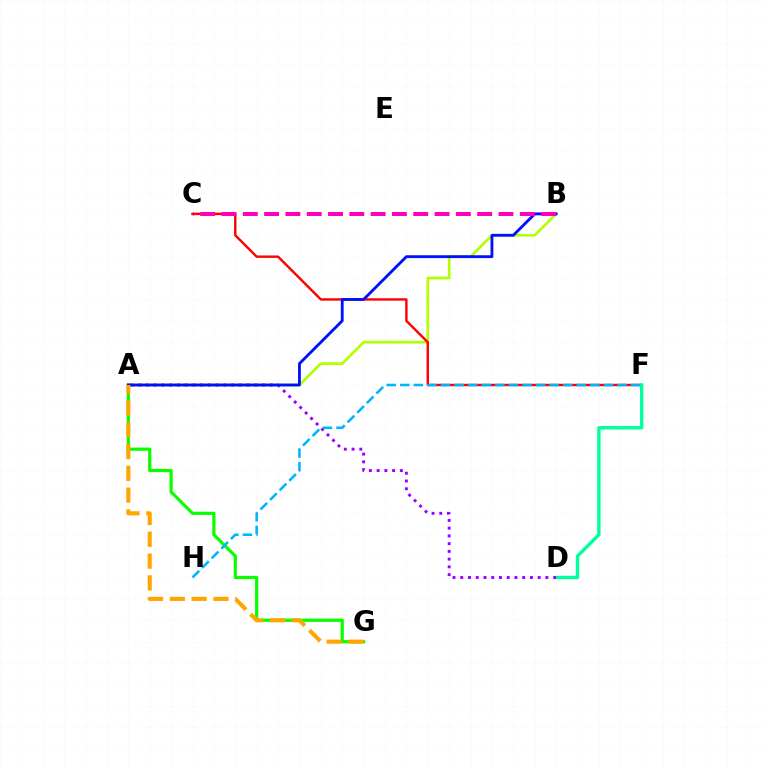{('A', 'B'): [{'color': '#b3ff00', 'line_style': 'solid', 'thickness': 1.94}, {'color': '#0010ff', 'line_style': 'solid', 'thickness': 2.05}], ('C', 'F'): [{'color': '#ff0000', 'line_style': 'solid', 'thickness': 1.74}], ('D', 'F'): [{'color': '#00ff9d', 'line_style': 'solid', 'thickness': 2.44}], ('A', 'D'): [{'color': '#9b00ff', 'line_style': 'dotted', 'thickness': 2.1}], ('A', 'G'): [{'color': '#08ff00', 'line_style': 'solid', 'thickness': 2.31}, {'color': '#ffa500', 'line_style': 'dashed', 'thickness': 2.96}], ('F', 'H'): [{'color': '#00b5ff', 'line_style': 'dashed', 'thickness': 1.84}], ('B', 'C'): [{'color': '#ff00bd', 'line_style': 'dashed', 'thickness': 2.89}]}